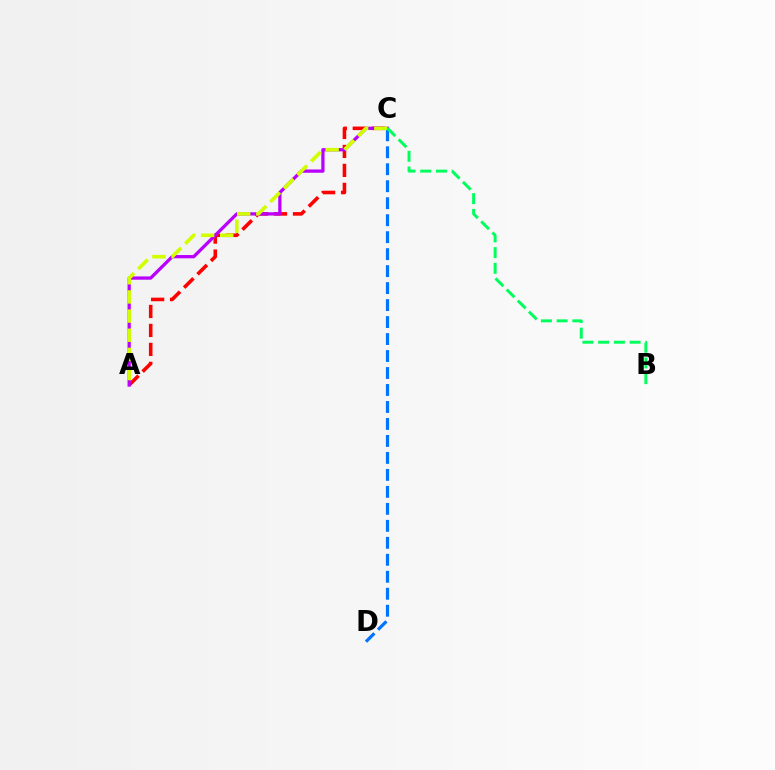{('A', 'C'): [{'color': '#ff0000', 'line_style': 'dashed', 'thickness': 2.58}, {'color': '#b900ff', 'line_style': 'solid', 'thickness': 2.36}, {'color': '#d1ff00', 'line_style': 'dashed', 'thickness': 2.6}], ('C', 'D'): [{'color': '#0074ff', 'line_style': 'dashed', 'thickness': 2.31}], ('B', 'C'): [{'color': '#00ff5c', 'line_style': 'dashed', 'thickness': 2.14}]}